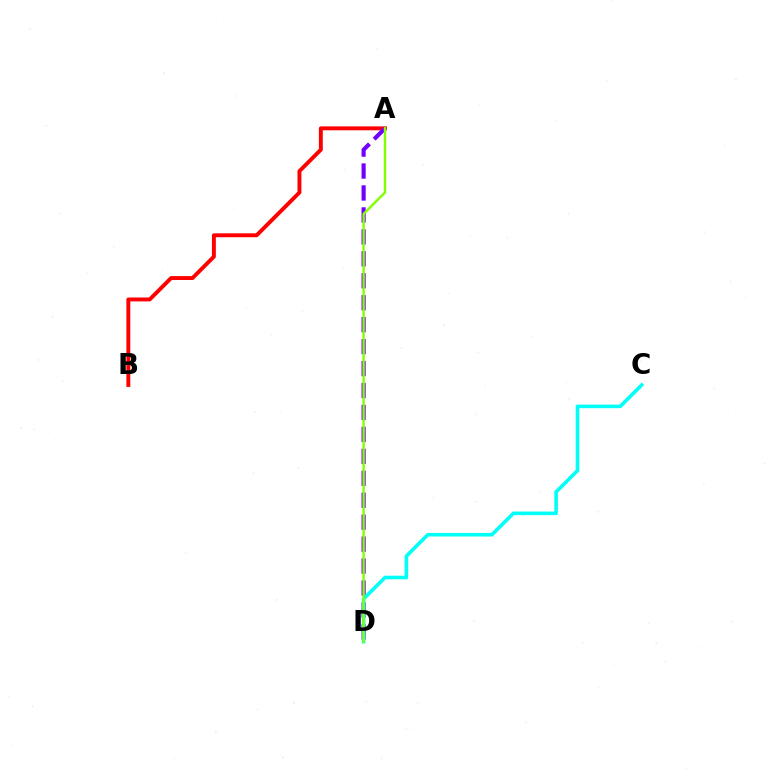{('A', 'B'): [{'color': '#ff0000', 'line_style': 'solid', 'thickness': 2.82}], ('A', 'D'): [{'color': '#7200ff', 'line_style': 'dashed', 'thickness': 2.98}, {'color': '#84ff00', 'line_style': 'solid', 'thickness': 1.74}], ('C', 'D'): [{'color': '#00fff6', 'line_style': 'solid', 'thickness': 2.58}]}